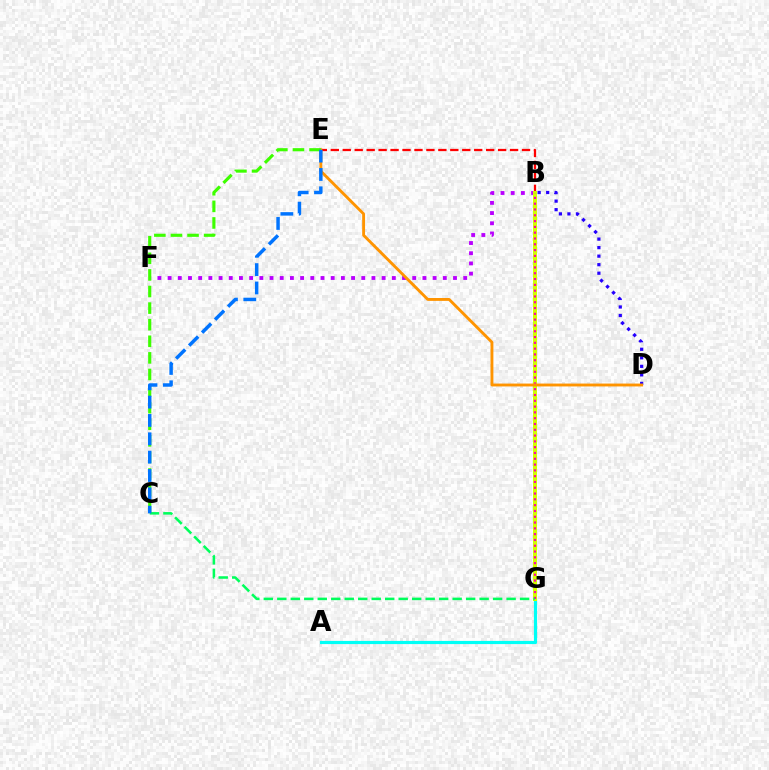{('A', 'G'): [{'color': '#00fff6', 'line_style': 'solid', 'thickness': 2.28}], ('B', 'F'): [{'color': '#b900ff', 'line_style': 'dotted', 'thickness': 2.77}], ('B', 'D'): [{'color': '#2500ff', 'line_style': 'dotted', 'thickness': 2.32}], ('B', 'E'): [{'color': '#ff0000', 'line_style': 'dashed', 'thickness': 1.62}], ('B', 'G'): [{'color': '#d1ff00', 'line_style': 'solid', 'thickness': 2.88}, {'color': '#ff00ac', 'line_style': 'dotted', 'thickness': 1.58}], ('C', 'G'): [{'color': '#00ff5c', 'line_style': 'dashed', 'thickness': 1.83}], ('D', 'E'): [{'color': '#ff9400', 'line_style': 'solid', 'thickness': 2.07}], ('C', 'E'): [{'color': '#3dff00', 'line_style': 'dashed', 'thickness': 2.25}, {'color': '#0074ff', 'line_style': 'dashed', 'thickness': 2.49}]}